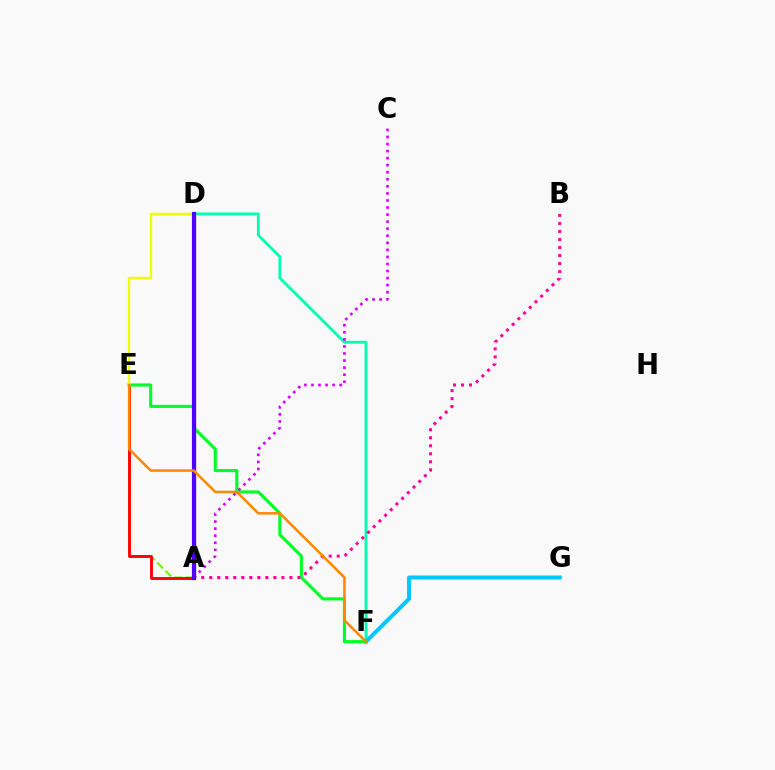{('D', 'F'): [{'color': '#00ffaf', 'line_style': 'solid', 'thickness': 2.05}], ('A', 'D'): [{'color': '#003fff', 'line_style': 'solid', 'thickness': 2.29}, {'color': '#4f00ff', 'line_style': 'solid', 'thickness': 2.99}], ('F', 'G'): [{'color': '#00c7ff', 'line_style': 'solid', 'thickness': 2.88}], ('A', 'E'): [{'color': '#66ff00', 'line_style': 'dashed', 'thickness': 1.57}, {'color': '#ff0000', 'line_style': 'solid', 'thickness': 2.07}], ('E', 'F'): [{'color': '#00ff27', 'line_style': 'solid', 'thickness': 2.25}, {'color': '#ff8800', 'line_style': 'solid', 'thickness': 1.82}], ('D', 'E'): [{'color': '#eeff00', 'line_style': 'solid', 'thickness': 1.73}], ('A', 'C'): [{'color': '#d600ff', 'line_style': 'dotted', 'thickness': 1.92}], ('A', 'B'): [{'color': '#ff00a0', 'line_style': 'dotted', 'thickness': 2.18}]}